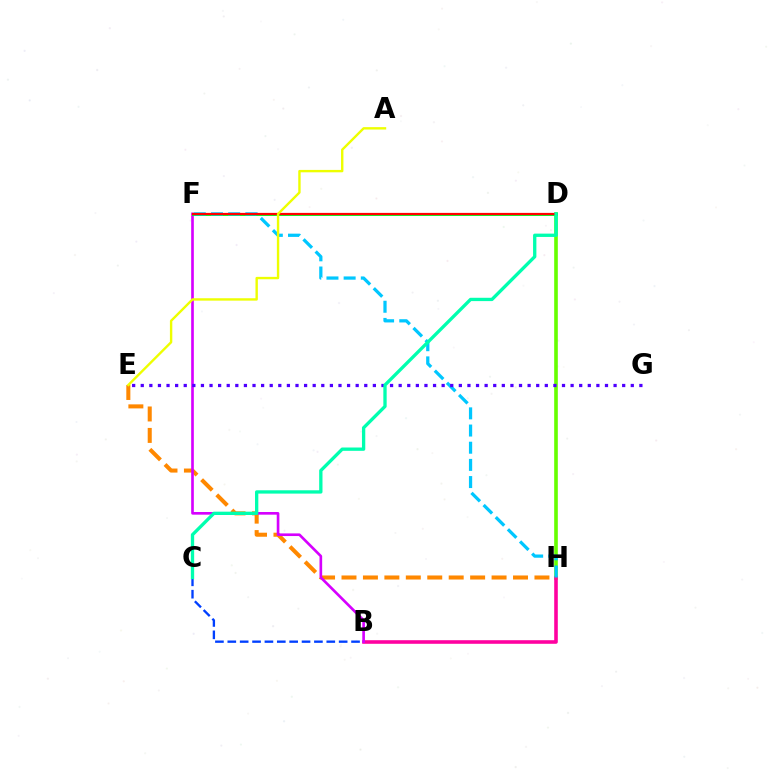{('D', 'H'): [{'color': '#66ff00', 'line_style': 'solid', 'thickness': 2.62}], ('B', 'H'): [{'color': '#ff00a0', 'line_style': 'solid', 'thickness': 2.58}], ('E', 'H'): [{'color': '#ff8800', 'line_style': 'dashed', 'thickness': 2.91}], ('B', 'C'): [{'color': '#003fff', 'line_style': 'dashed', 'thickness': 1.68}], ('B', 'F'): [{'color': '#d600ff', 'line_style': 'solid', 'thickness': 1.91}], ('D', 'F'): [{'color': '#00ff27', 'line_style': 'solid', 'thickness': 2.11}, {'color': '#ff0000', 'line_style': 'solid', 'thickness': 1.6}], ('F', 'H'): [{'color': '#00c7ff', 'line_style': 'dashed', 'thickness': 2.33}], ('E', 'G'): [{'color': '#4f00ff', 'line_style': 'dotted', 'thickness': 2.34}], ('A', 'E'): [{'color': '#eeff00', 'line_style': 'solid', 'thickness': 1.72}], ('C', 'D'): [{'color': '#00ffaf', 'line_style': 'solid', 'thickness': 2.39}]}